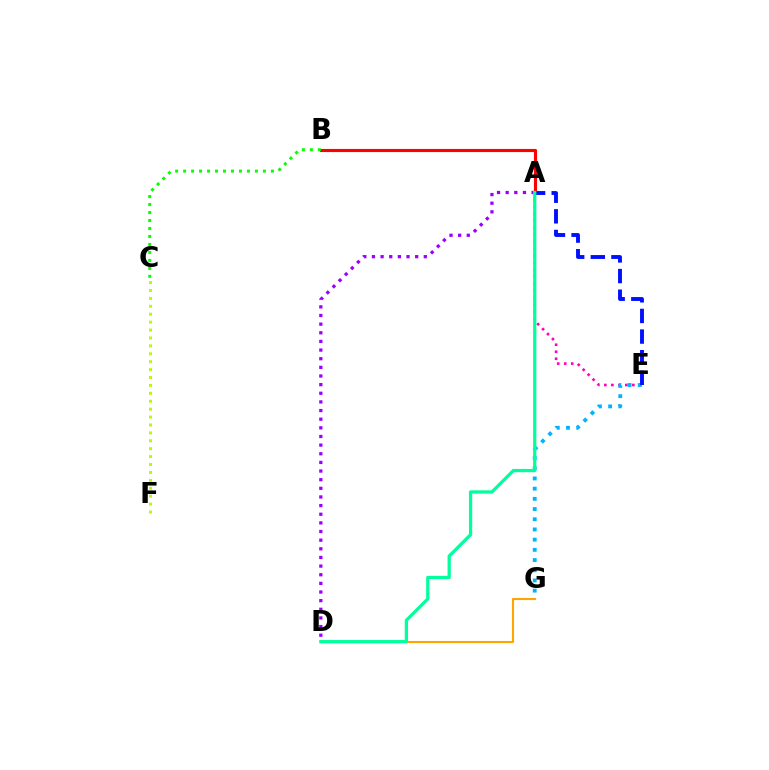{('A', 'E'): [{'color': '#ff00bd', 'line_style': 'dotted', 'thickness': 1.9}, {'color': '#0010ff', 'line_style': 'dashed', 'thickness': 2.8}], ('E', 'G'): [{'color': '#00b5ff', 'line_style': 'dotted', 'thickness': 2.77}], ('C', 'F'): [{'color': '#b3ff00', 'line_style': 'dotted', 'thickness': 2.15}], ('A', 'B'): [{'color': '#ff0000', 'line_style': 'solid', 'thickness': 2.25}], ('D', 'G'): [{'color': '#ffa500', 'line_style': 'solid', 'thickness': 1.51}], ('A', 'D'): [{'color': '#9b00ff', 'line_style': 'dotted', 'thickness': 2.35}, {'color': '#00ff9d', 'line_style': 'solid', 'thickness': 2.34}], ('B', 'C'): [{'color': '#08ff00', 'line_style': 'dotted', 'thickness': 2.17}]}